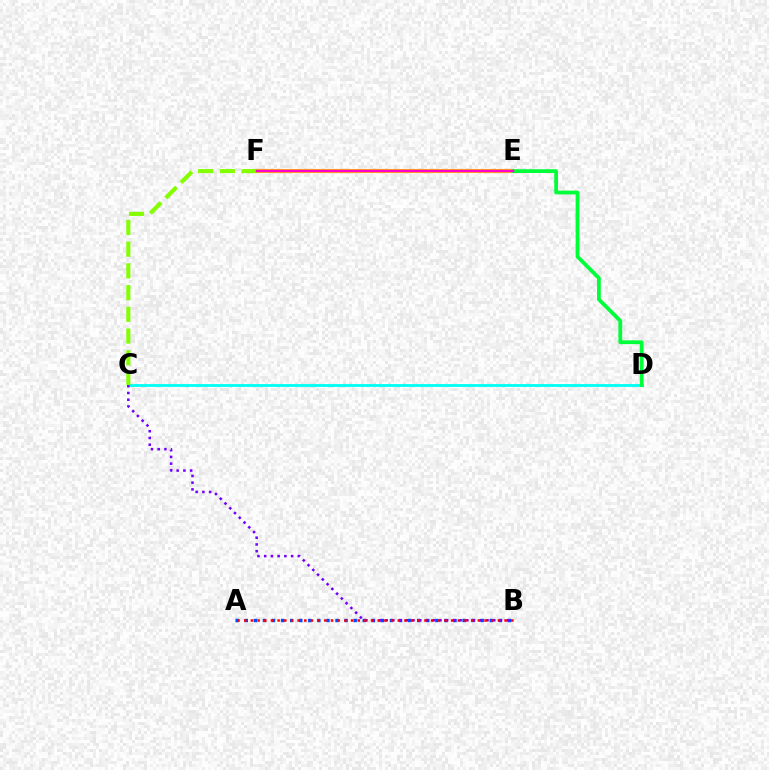{('E', 'F'): [{'color': '#ffbd00', 'line_style': 'solid', 'thickness': 2.96}, {'color': '#ff00cf', 'line_style': 'solid', 'thickness': 1.76}], ('C', 'D'): [{'color': '#00fff6', 'line_style': 'solid', 'thickness': 2.03}], ('A', 'B'): [{'color': '#004bff', 'line_style': 'dotted', 'thickness': 2.47}, {'color': '#ff0000', 'line_style': 'dotted', 'thickness': 1.81}], ('B', 'C'): [{'color': '#7200ff', 'line_style': 'dotted', 'thickness': 1.83}], ('C', 'F'): [{'color': '#84ff00', 'line_style': 'dashed', 'thickness': 2.95}], ('D', 'E'): [{'color': '#00ff39', 'line_style': 'solid', 'thickness': 2.72}]}